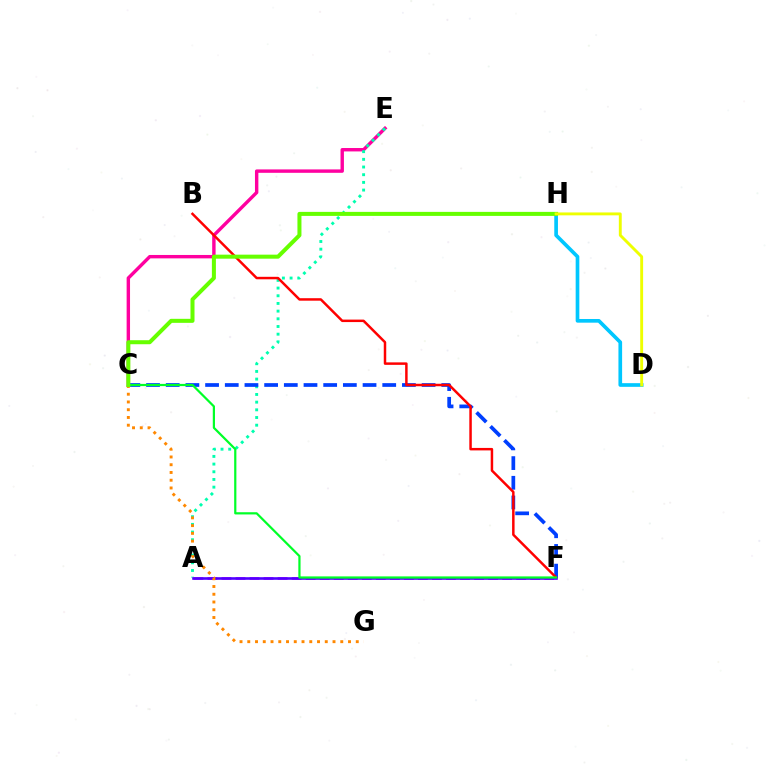{('C', 'E'): [{'color': '#ff00a0', 'line_style': 'solid', 'thickness': 2.45}], ('A', 'E'): [{'color': '#00ffaf', 'line_style': 'dotted', 'thickness': 2.09}], ('C', 'F'): [{'color': '#003fff', 'line_style': 'dashed', 'thickness': 2.67}, {'color': '#00ff27', 'line_style': 'solid', 'thickness': 1.59}], ('B', 'F'): [{'color': '#ff0000', 'line_style': 'solid', 'thickness': 1.79}], ('D', 'H'): [{'color': '#00c7ff', 'line_style': 'solid', 'thickness': 2.65}, {'color': '#eeff00', 'line_style': 'solid', 'thickness': 2.08}], ('A', 'F'): [{'color': '#d600ff', 'line_style': 'dashed', 'thickness': 1.91}, {'color': '#4f00ff', 'line_style': 'solid', 'thickness': 1.88}], ('C', 'G'): [{'color': '#ff8800', 'line_style': 'dotted', 'thickness': 2.11}], ('C', 'H'): [{'color': '#66ff00', 'line_style': 'solid', 'thickness': 2.89}]}